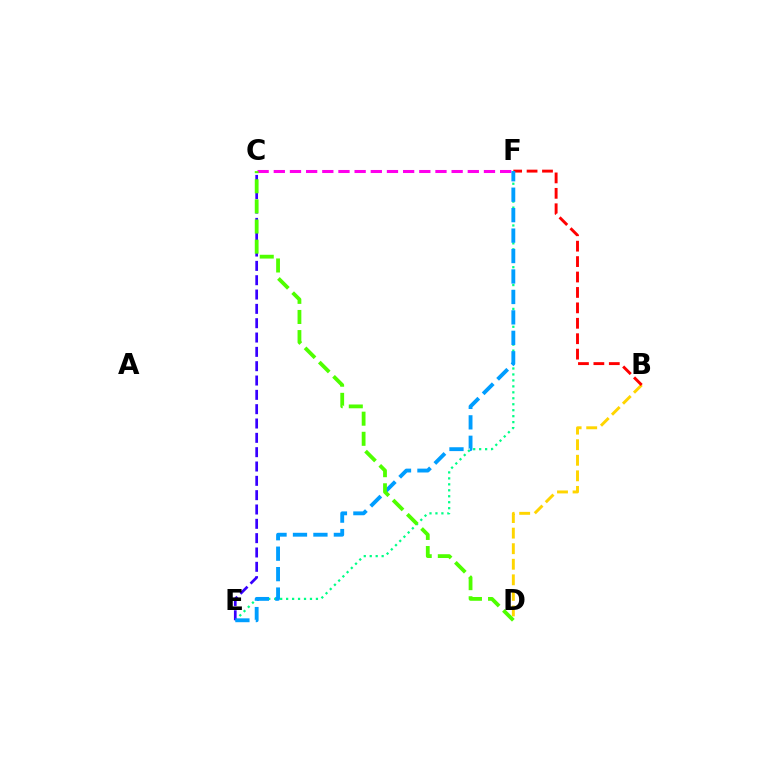{('B', 'D'): [{'color': '#ffd500', 'line_style': 'dashed', 'thickness': 2.11}], ('E', 'F'): [{'color': '#00ff86', 'line_style': 'dotted', 'thickness': 1.62}, {'color': '#009eff', 'line_style': 'dashed', 'thickness': 2.78}], ('C', 'E'): [{'color': '#3700ff', 'line_style': 'dashed', 'thickness': 1.95}], ('C', 'F'): [{'color': '#ff00ed', 'line_style': 'dashed', 'thickness': 2.2}], ('B', 'F'): [{'color': '#ff0000', 'line_style': 'dashed', 'thickness': 2.1}], ('C', 'D'): [{'color': '#4fff00', 'line_style': 'dashed', 'thickness': 2.73}]}